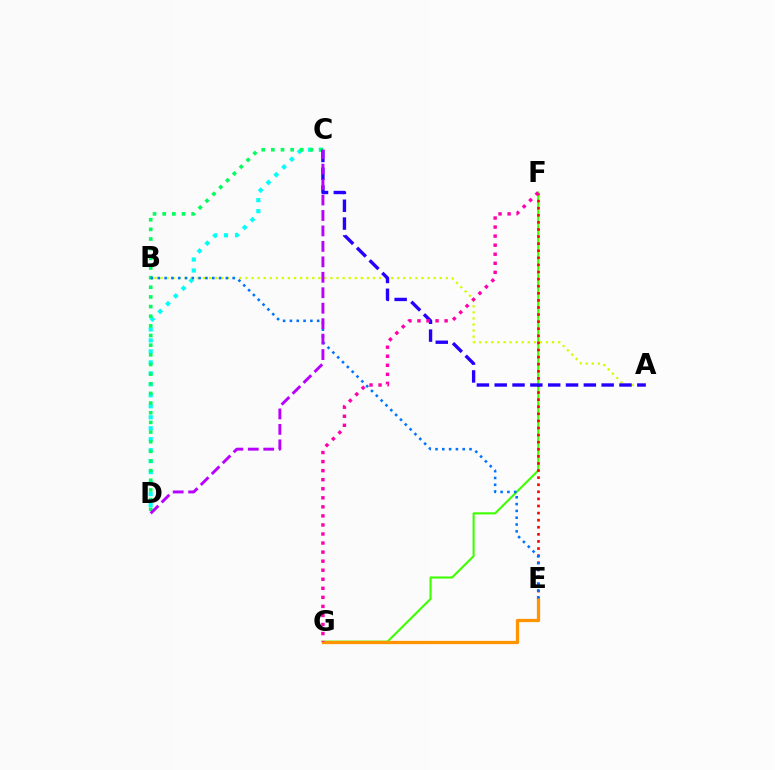{('C', 'D'): [{'color': '#00fff6', 'line_style': 'dotted', 'thickness': 2.98}, {'color': '#00ff5c', 'line_style': 'dotted', 'thickness': 2.62}, {'color': '#b900ff', 'line_style': 'dashed', 'thickness': 2.1}], ('A', 'B'): [{'color': '#d1ff00', 'line_style': 'dotted', 'thickness': 1.65}], ('F', 'G'): [{'color': '#3dff00', 'line_style': 'solid', 'thickness': 1.51}, {'color': '#ff00ac', 'line_style': 'dotted', 'thickness': 2.46}], ('E', 'F'): [{'color': '#ff0000', 'line_style': 'dotted', 'thickness': 1.93}], ('E', 'G'): [{'color': '#ff9400', 'line_style': 'solid', 'thickness': 2.35}], ('A', 'C'): [{'color': '#2500ff', 'line_style': 'dashed', 'thickness': 2.42}], ('B', 'E'): [{'color': '#0074ff', 'line_style': 'dotted', 'thickness': 1.85}]}